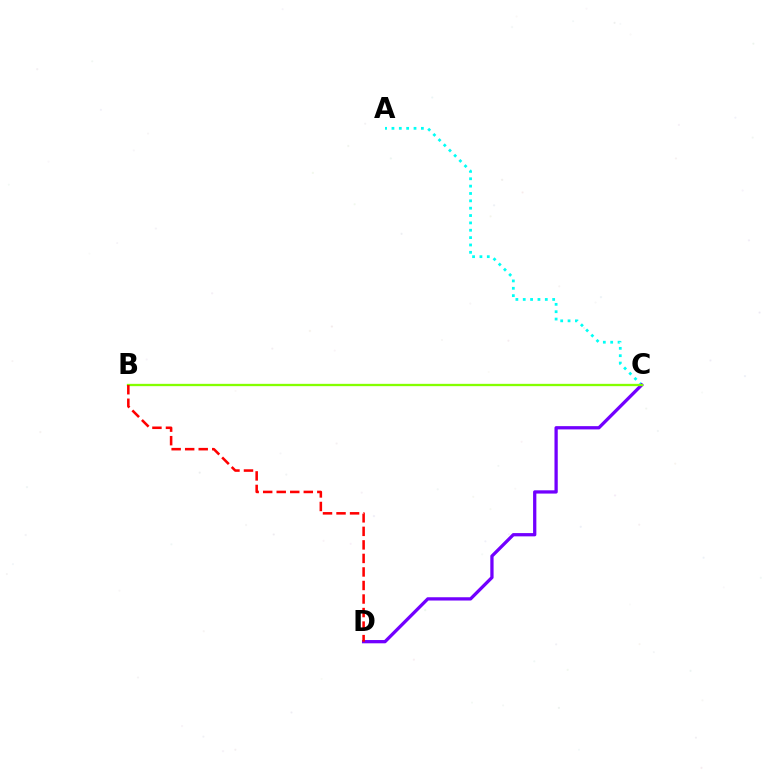{('A', 'C'): [{'color': '#00fff6', 'line_style': 'dotted', 'thickness': 2.0}], ('C', 'D'): [{'color': '#7200ff', 'line_style': 'solid', 'thickness': 2.36}], ('B', 'C'): [{'color': '#84ff00', 'line_style': 'solid', 'thickness': 1.66}], ('B', 'D'): [{'color': '#ff0000', 'line_style': 'dashed', 'thickness': 1.84}]}